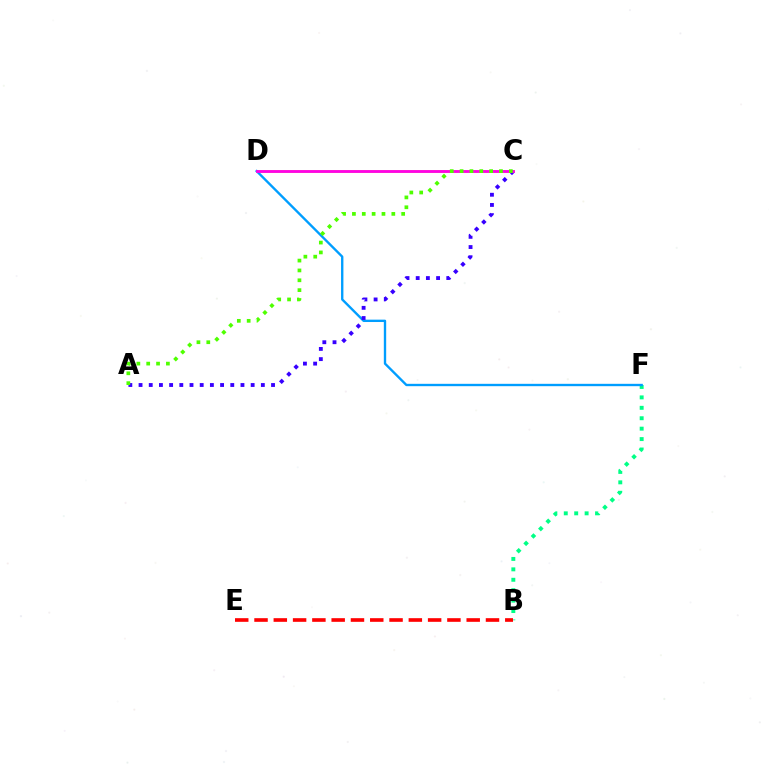{('C', 'D'): [{'color': '#ffd500', 'line_style': 'solid', 'thickness': 1.9}, {'color': '#ff00ed', 'line_style': 'solid', 'thickness': 2.0}], ('B', 'F'): [{'color': '#00ff86', 'line_style': 'dotted', 'thickness': 2.83}], ('D', 'F'): [{'color': '#009eff', 'line_style': 'solid', 'thickness': 1.7}], ('A', 'C'): [{'color': '#3700ff', 'line_style': 'dotted', 'thickness': 2.77}, {'color': '#4fff00', 'line_style': 'dotted', 'thickness': 2.68}], ('B', 'E'): [{'color': '#ff0000', 'line_style': 'dashed', 'thickness': 2.62}]}